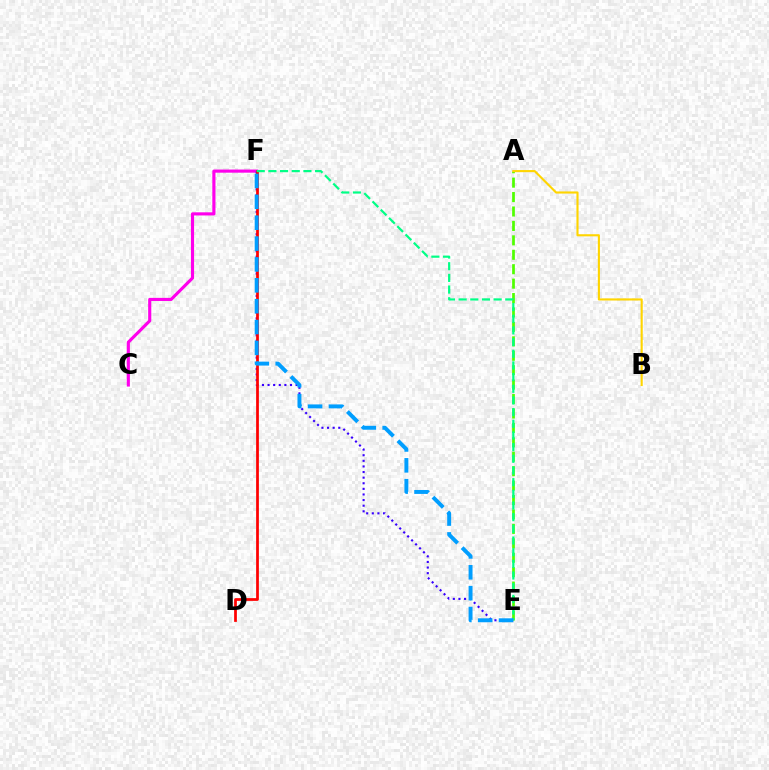{('C', 'F'): [{'color': '#ff00ed', 'line_style': 'solid', 'thickness': 2.26}], ('E', 'F'): [{'color': '#3700ff', 'line_style': 'dotted', 'thickness': 1.52}, {'color': '#00ff86', 'line_style': 'dashed', 'thickness': 1.59}, {'color': '#009eff', 'line_style': 'dashed', 'thickness': 2.83}], ('A', 'E'): [{'color': '#4fff00', 'line_style': 'dashed', 'thickness': 1.96}], ('A', 'B'): [{'color': '#ffd500', 'line_style': 'solid', 'thickness': 1.53}], ('D', 'F'): [{'color': '#ff0000', 'line_style': 'solid', 'thickness': 1.98}]}